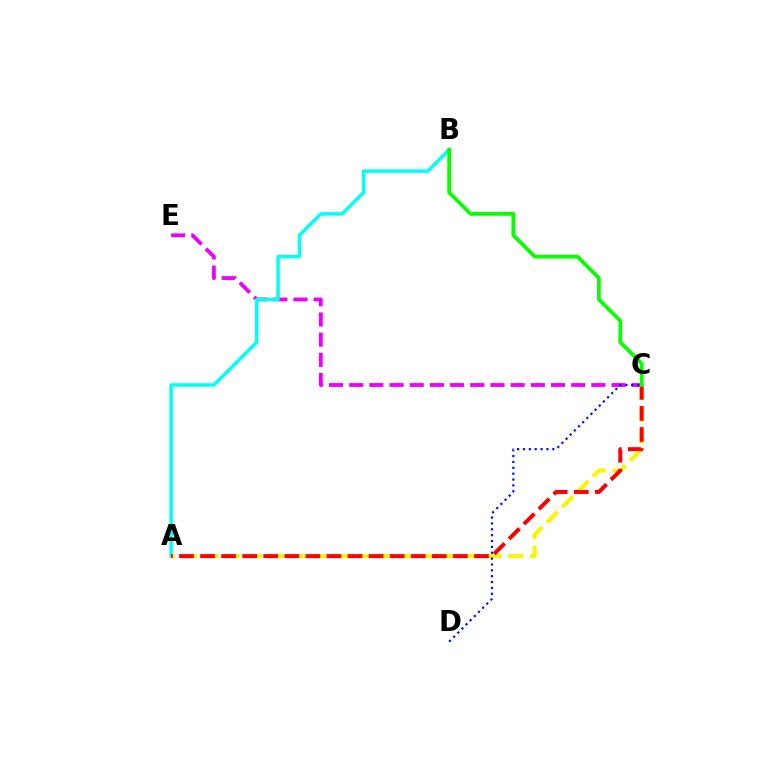{('A', 'C'): [{'color': '#fcf500', 'line_style': 'dashed', 'thickness': 2.96}, {'color': '#ff0000', 'line_style': 'dashed', 'thickness': 2.86}], ('C', 'E'): [{'color': '#ee00ff', 'line_style': 'dashed', 'thickness': 2.74}], ('A', 'B'): [{'color': '#00fff6', 'line_style': 'solid', 'thickness': 2.5}], ('B', 'C'): [{'color': '#08ff00', 'line_style': 'solid', 'thickness': 2.7}], ('C', 'D'): [{'color': '#0010ff', 'line_style': 'dotted', 'thickness': 1.59}]}